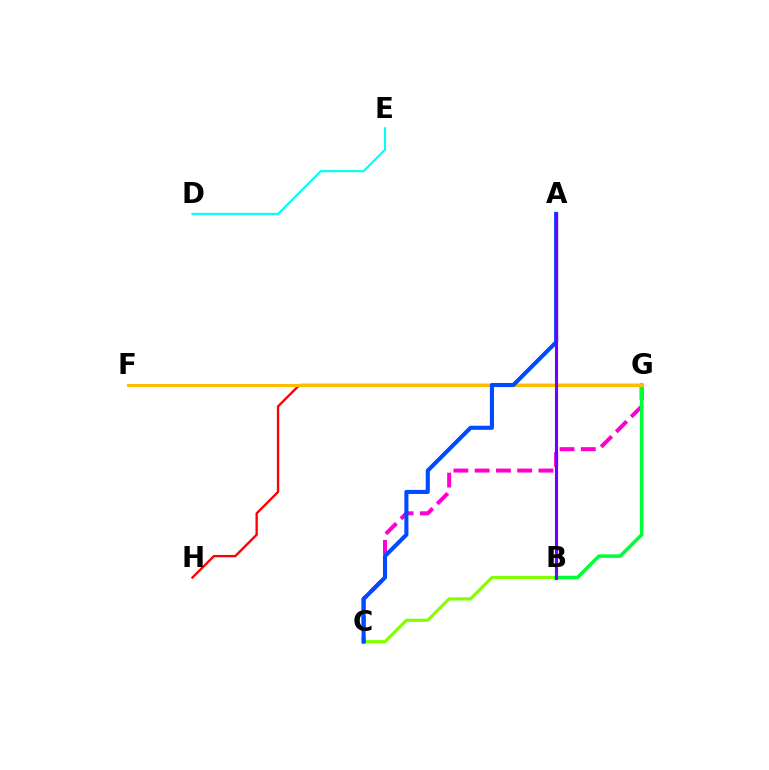{('G', 'H'): [{'color': '#ff0000', 'line_style': 'solid', 'thickness': 1.69}], ('B', 'C'): [{'color': '#84ff00', 'line_style': 'solid', 'thickness': 2.29}], ('D', 'E'): [{'color': '#00fff6', 'line_style': 'solid', 'thickness': 1.52}], ('C', 'G'): [{'color': '#ff00cf', 'line_style': 'dashed', 'thickness': 2.89}], ('B', 'G'): [{'color': '#00ff39', 'line_style': 'solid', 'thickness': 2.54}], ('F', 'G'): [{'color': '#ffbd00', 'line_style': 'solid', 'thickness': 2.21}], ('A', 'C'): [{'color': '#004bff', 'line_style': 'solid', 'thickness': 2.94}], ('A', 'B'): [{'color': '#7200ff', 'line_style': 'solid', 'thickness': 2.24}]}